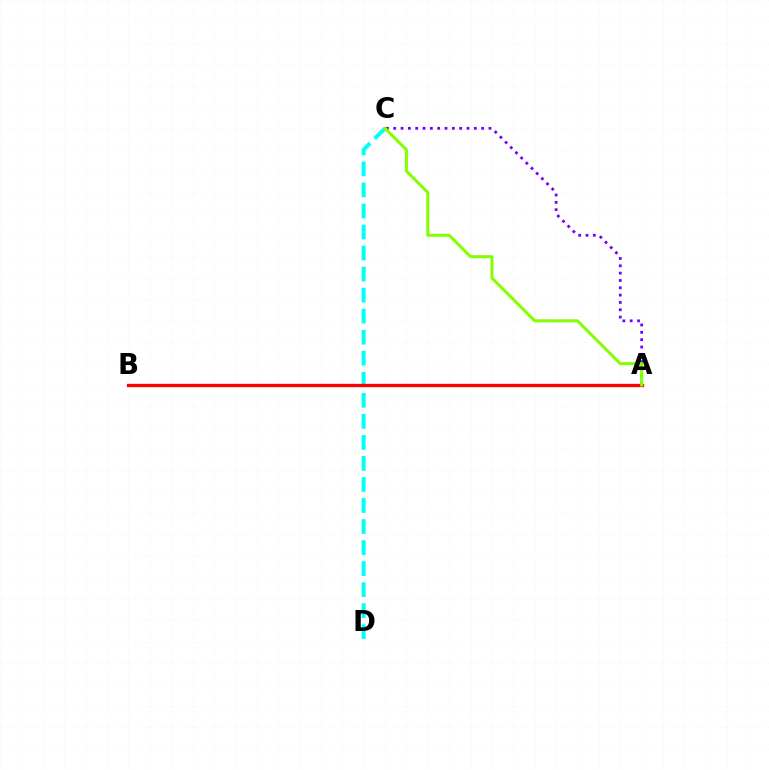{('A', 'C'): [{'color': '#7200ff', 'line_style': 'dotted', 'thickness': 1.99}, {'color': '#84ff00', 'line_style': 'solid', 'thickness': 2.19}], ('C', 'D'): [{'color': '#00fff6', 'line_style': 'dashed', 'thickness': 2.86}], ('A', 'B'): [{'color': '#ff0000', 'line_style': 'solid', 'thickness': 2.38}]}